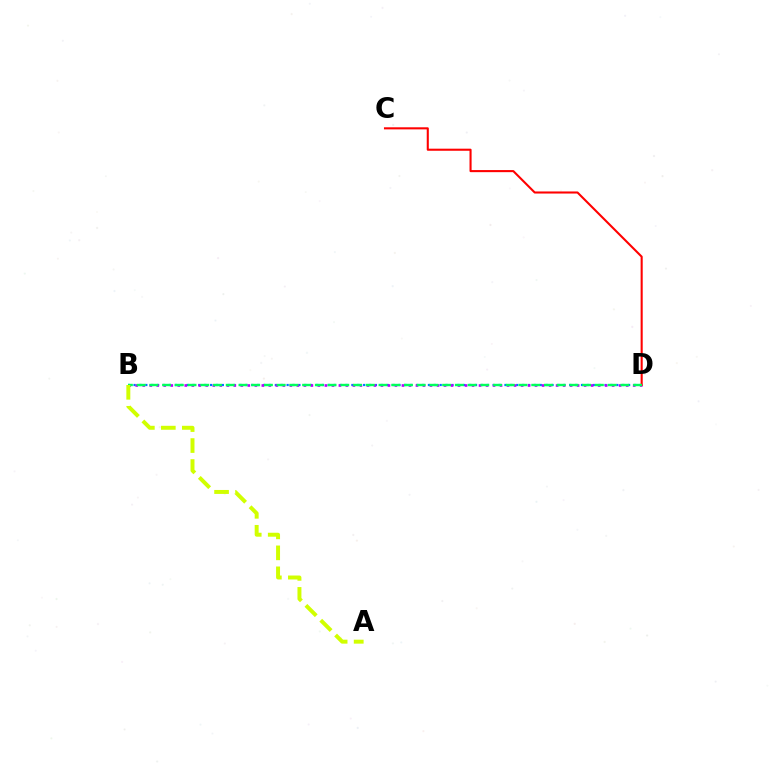{('B', 'D'): [{'color': '#0074ff', 'line_style': 'dotted', 'thickness': 1.6}, {'color': '#b900ff', 'line_style': 'dotted', 'thickness': 1.9}, {'color': '#00ff5c', 'line_style': 'dashed', 'thickness': 1.73}], ('C', 'D'): [{'color': '#ff0000', 'line_style': 'solid', 'thickness': 1.5}], ('A', 'B'): [{'color': '#d1ff00', 'line_style': 'dashed', 'thickness': 2.85}]}